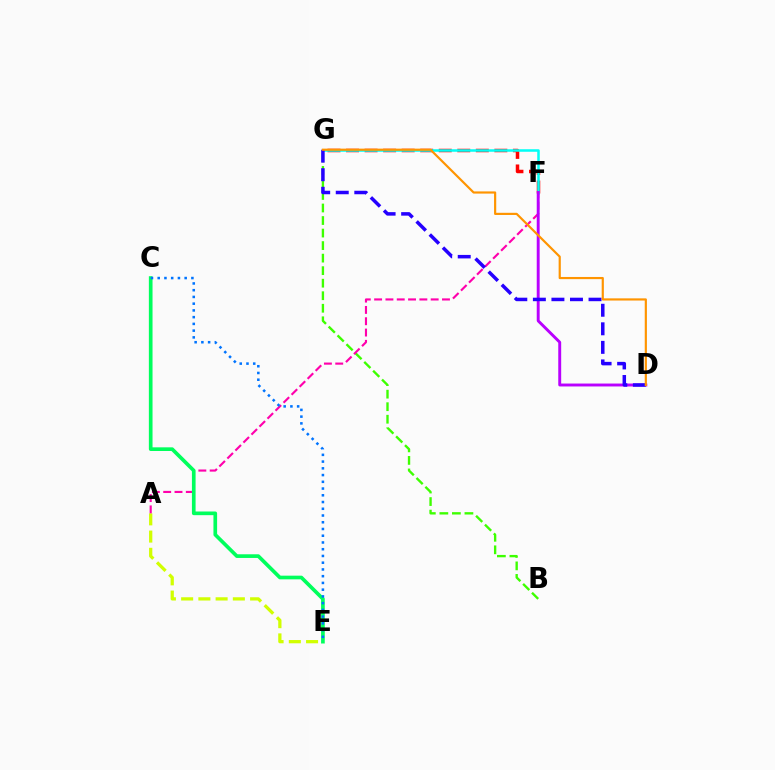{('A', 'E'): [{'color': '#d1ff00', 'line_style': 'dashed', 'thickness': 2.34}], ('B', 'G'): [{'color': '#3dff00', 'line_style': 'dashed', 'thickness': 1.7}], ('F', 'G'): [{'color': '#ff0000', 'line_style': 'dashed', 'thickness': 2.52}, {'color': '#00fff6', 'line_style': 'solid', 'thickness': 1.82}], ('A', 'F'): [{'color': '#ff00ac', 'line_style': 'dashed', 'thickness': 1.54}], ('C', 'E'): [{'color': '#00ff5c', 'line_style': 'solid', 'thickness': 2.64}, {'color': '#0074ff', 'line_style': 'dotted', 'thickness': 1.83}], ('D', 'F'): [{'color': '#b900ff', 'line_style': 'solid', 'thickness': 2.1}], ('D', 'G'): [{'color': '#2500ff', 'line_style': 'dashed', 'thickness': 2.52}, {'color': '#ff9400', 'line_style': 'solid', 'thickness': 1.57}]}